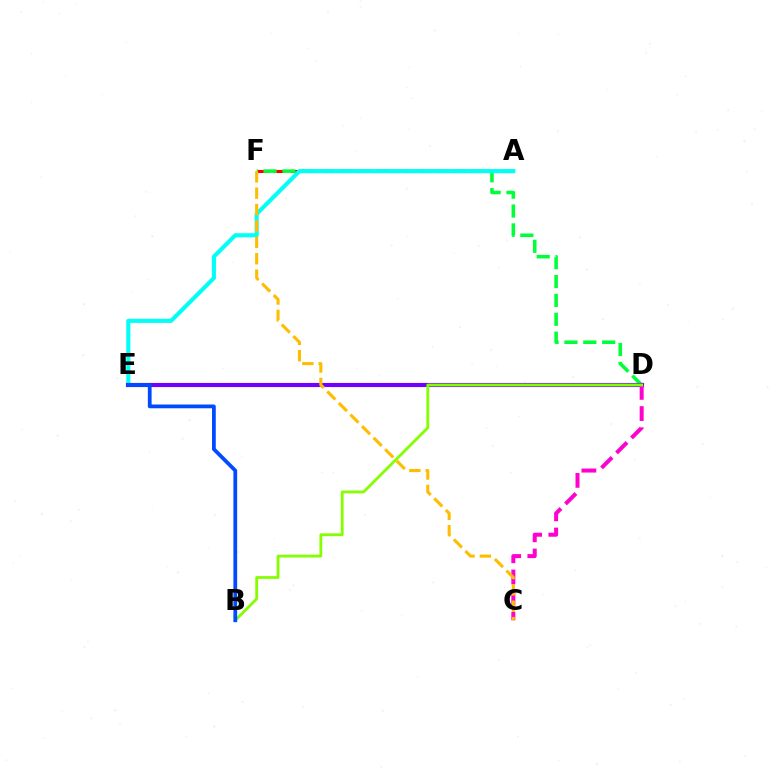{('A', 'F'): [{'color': '#ff0000', 'line_style': 'dashed', 'thickness': 2.21}], ('D', 'F'): [{'color': '#00ff39', 'line_style': 'dashed', 'thickness': 2.56}], ('A', 'E'): [{'color': '#00fff6', 'line_style': 'solid', 'thickness': 2.96}], ('D', 'E'): [{'color': '#7200ff', 'line_style': 'solid', 'thickness': 2.97}], ('C', 'D'): [{'color': '#ff00cf', 'line_style': 'dashed', 'thickness': 2.88}], ('B', 'D'): [{'color': '#84ff00', 'line_style': 'solid', 'thickness': 2.02}], ('C', 'F'): [{'color': '#ffbd00', 'line_style': 'dashed', 'thickness': 2.23}], ('B', 'E'): [{'color': '#004bff', 'line_style': 'solid', 'thickness': 2.71}]}